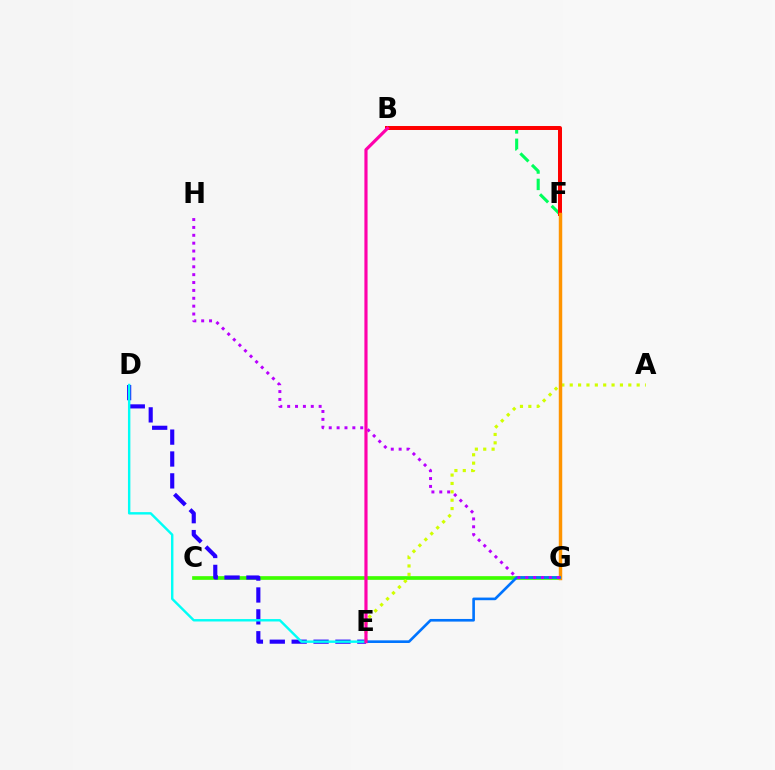{('C', 'G'): [{'color': '#3dff00', 'line_style': 'solid', 'thickness': 2.65}], ('B', 'F'): [{'color': '#00ff5c', 'line_style': 'dashed', 'thickness': 2.22}, {'color': '#ff0000', 'line_style': 'solid', 'thickness': 2.86}], ('D', 'E'): [{'color': '#2500ff', 'line_style': 'dashed', 'thickness': 2.97}, {'color': '#00fff6', 'line_style': 'solid', 'thickness': 1.74}], ('A', 'E'): [{'color': '#d1ff00', 'line_style': 'dotted', 'thickness': 2.27}], ('F', 'G'): [{'color': '#ff9400', 'line_style': 'solid', 'thickness': 2.48}], ('E', 'G'): [{'color': '#0074ff', 'line_style': 'solid', 'thickness': 1.9}], ('G', 'H'): [{'color': '#b900ff', 'line_style': 'dotted', 'thickness': 2.14}], ('B', 'E'): [{'color': '#ff00ac', 'line_style': 'solid', 'thickness': 2.28}]}